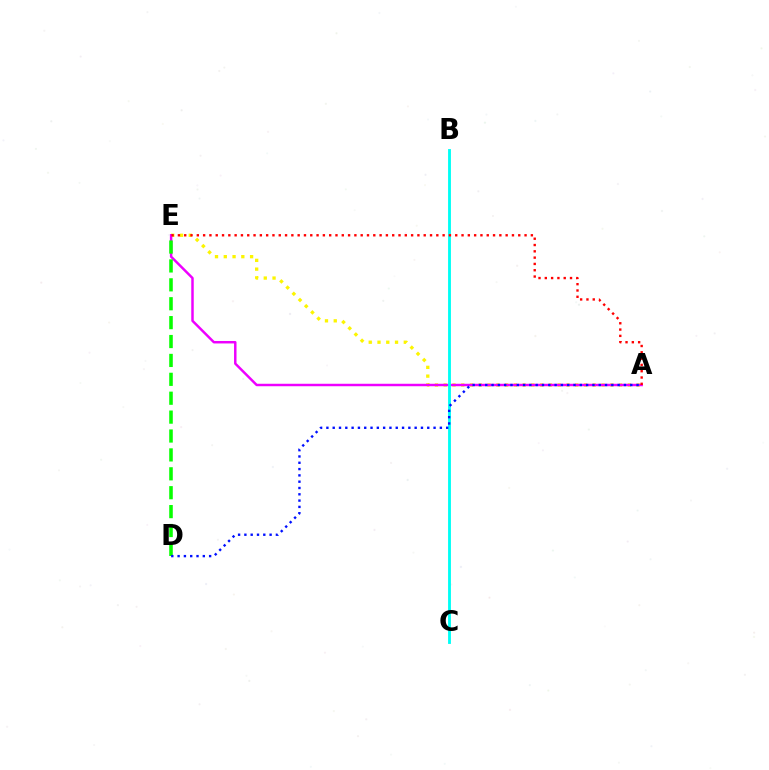{('A', 'E'): [{'color': '#fcf500', 'line_style': 'dotted', 'thickness': 2.38}, {'color': '#ee00ff', 'line_style': 'solid', 'thickness': 1.78}, {'color': '#ff0000', 'line_style': 'dotted', 'thickness': 1.71}], ('B', 'C'): [{'color': '#00fff6', 'line_style': 'solid', 'thickness': 2.06}], ('D', 'E'): [{'color': '#08ff00', 'line_style': 'dashed', 'thickness': 2.57}], ('A', 'D'): [{'color': '#0010ff', 'line_style': 'dotted', 'thickness': 1.71}]}